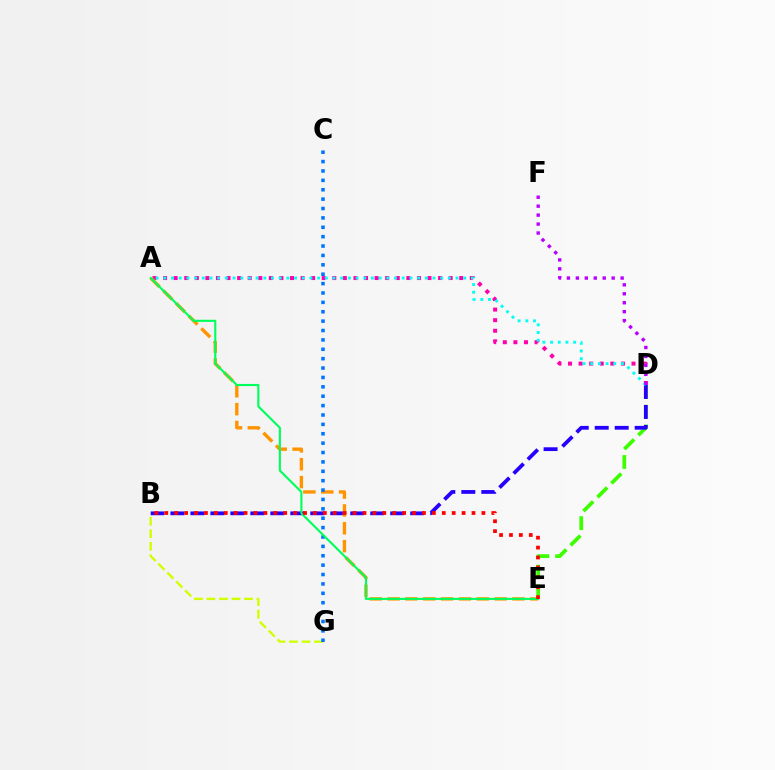{('D', 'E'): [{'color': '#3dff00', 'line_style': 'dashed', 'thickness': 2.68}], ('A', 'D'): [{'color': '#ff00ac', 'line_style': 'dotted', 'thickness': 2.87}, {'color': '#00fff6', 'line_style': 'dotted', 'thickness': 2.09}], ('B', 'D'): [{'color': '#2500ff', 'line_style': 'dashed', 'thickness': 2.71}], ('B', 'G'): [{'color': '#d1ff00', 'line_style': 'dashed', 'thickness': 1.7}], ('A', 'E'): [{'color': '#ff9400', 'line_style': 'dashed', 'thickness': 2.43}, {'color': '#00ff5c', 'line_style': 'solid', 'thickness': 1.53}], ('C', 'G'): [{'color': '#0074ff', 'line_style': 'dotted', 'thickness': 2.55}], ('B', 'E'): [{'color': '#ff0000', 'line_style': 'dotted', 'thickness': 2.69}], ('D', 'F'): [{'color': '#b900ff', 'line_style': 'dotted', 'thickness': 2.43}]}